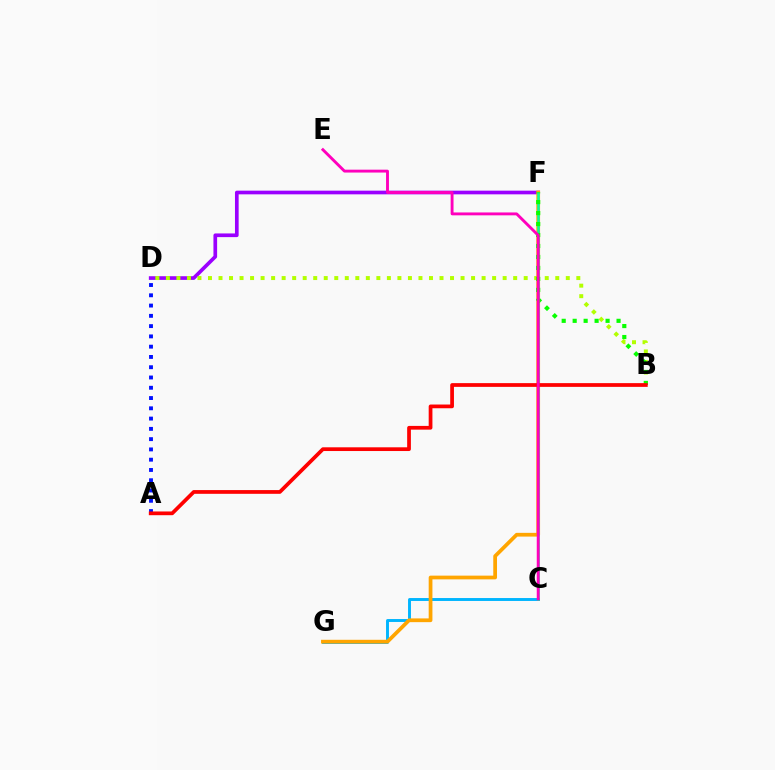{('A', 'D'): [{'color': '#0010ff', 'line_style': 'dotted', 'thickness': 2.79}], ('D', 'F'): [{'color': '#9b00ff', 'line_style': 'solid', 'thickness': 2.65}], ('B', 'D'): [{'color': '#b3ff00', 'line_style': 'dotted', 'thickness': 2.86}], ('C', 'G'): [{'color': '#00b5ff', 'line_style': 'solid', 'thickness': 2.1}], ('F', 'G'): [{'color': '#ffa500', 'line_style': 'solid', 'thickness': 2.69}], ('C', 'F'): [{'color': '#00ff9d', 'line_style': 'solid', 'thickness': 1.83}], ('B', 'F'): [{'color': '#08ff00', 'line_style': 'dotted', 'thickness': 2.98}], ('A', 'B'): [{'color': '#ff0000', 'line_style': 'solid', 'thickness': 2.69}], ('C', 'E'): [{'color': '#ff00bd', 'line_style': 'solid', 'thickness': 2.07}]}